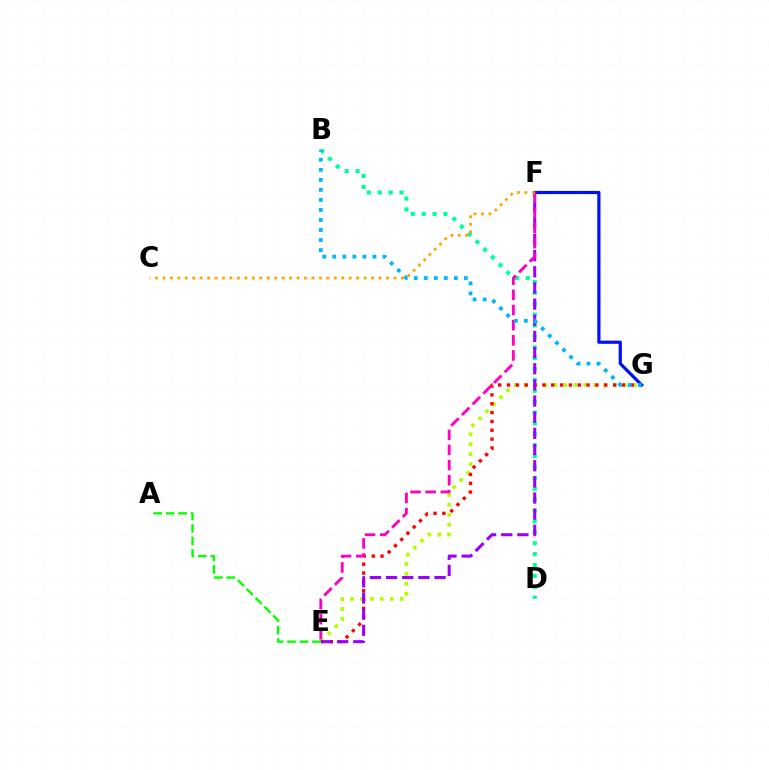{('E', 'G'): [{'color': '#b3ff00', 'line_style': 'dotted', 'thickness': 2.7}, {'color': '#ff0000', 'line_style': 'dotted', 'thickness': 2.4}], ('B', 'D'): [{'color': '#00ff9d', 'line_style': 'dotted', 'thickness': 2.96}], ('E', 'F'): [{'color': '#9b00ff', 'line_style': 'dashed', 'thickness': 2.2}, {'color': '#ff00bd', 'line_style': 'dashed', 'thickness': 2.06}], ('F', 'G'): [{'color': '#0010ff', 'line_style': 'solid', 'thickness': 2.3}], ('A', 'E'): [{'color': '#08ff00', 'line_style': 'dashed', 'thickness': 1.7}], ('B', 'G'): [{'color': '#00b5ff', 'line_style': 'dotted', 'thickness': 2.73}], ('C', 'F'): [{'color': '#ffa500', 'line_style': 'dotted', 'thickness': 2.03}]}